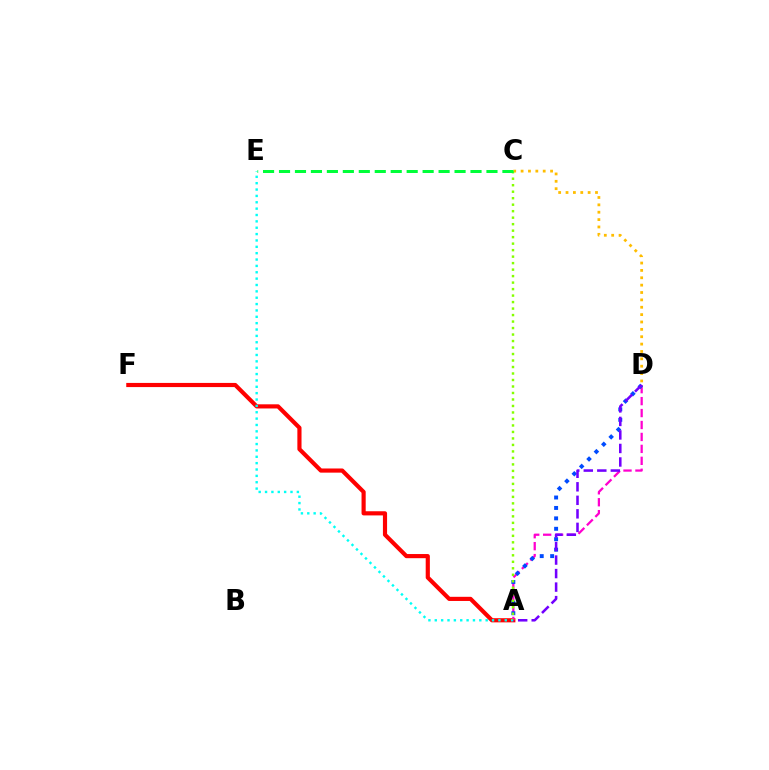{('A', 'F'): [{'color': '#ff0000', 'line_style': 'solid', 'thickness': 2.99}], ('A', 'D'): [{'color': '#ff00cf', 'line_style': 'dashed', 'thickness': 1.62}, {'color': '#004bff', 'line_style': 'dotted', 'thickness': 2.83}, {'color': '#7200ff', 'line_style': 'dashed', 'thickness': 1.84}], ('A', 'E'): [{'color': '#00fff6', 'line_style': 'dotted', 'thickness': 1.73}], ('C', 'D'): [{'color': '#ffbd00', 'line_style': 'dotted', 'thickness': 2.0}], ('A', 'C'): [{'color': '#84ff00', 'line_style': 'dotted', 'thickness': 1.76}], ('C', 'E'): [{'color': '#00ff39', 'line_style': 'dashed', 'thickness': 2.17}]}